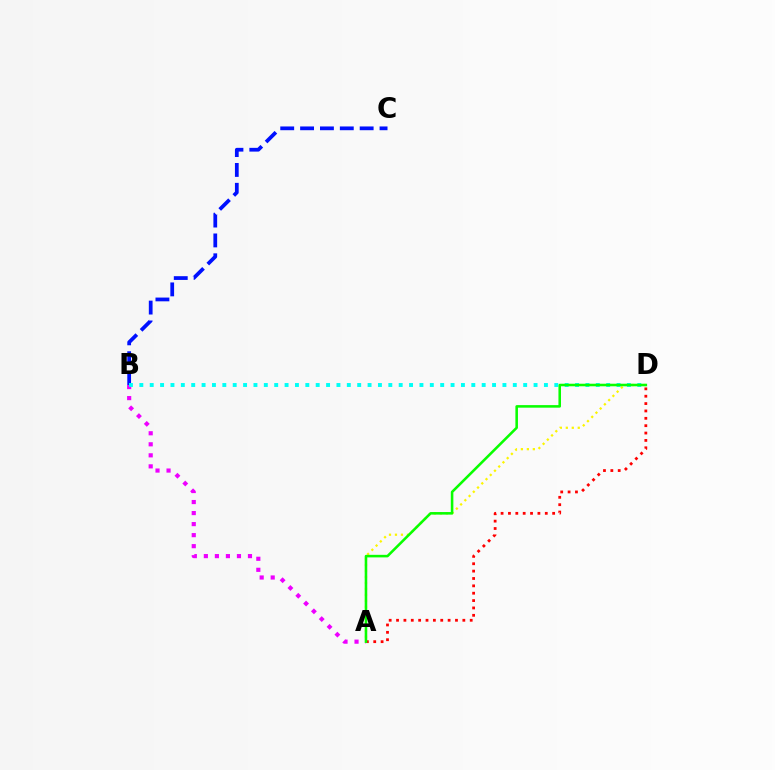{('A', 'B'): [{'color': '#ee00ff', 'line_style': 'dotted', 'thickness': 3.0}], ('B', 'C'): [{'color': '#0010ff', 'line_style': 'dashed', 'thickness': 2.7}], ('A', 'D'): [{'color': '#fcf500', 'line_style': 'dotted', 'thickness': 1.62}, {'color': '#ff0000', 'line_style': 'dotted', 'thickness': 2.0}, {'color': '#08ff00', 'line_style': 'solid', 'thickness': 1.84}], ('B', 'D'): [{'color': '#00fff6', 'line_style': 'dotted', 'thickness': 2.82}]}